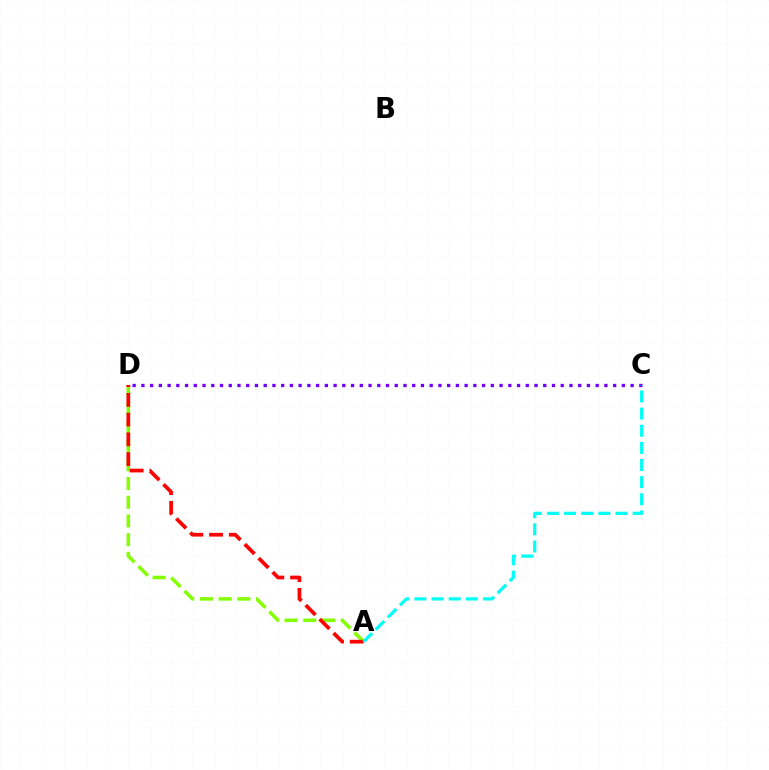{('A', 'D'): [{'color': '#84ff00', 'line_style': 'dashed', 'thickness': 2.54}, {'color': '#ff0000', 'line_style': 'dashed', 'thickness': 2.68}], ('C', 'D'): [{'color': '#7200ff', 'line_style': 'dotted', 'thickness': 2.37}], ('A', 'C'): [{'color': '#00fff6', 'line_style': 'dashed', 'thickness': 2.33}]}